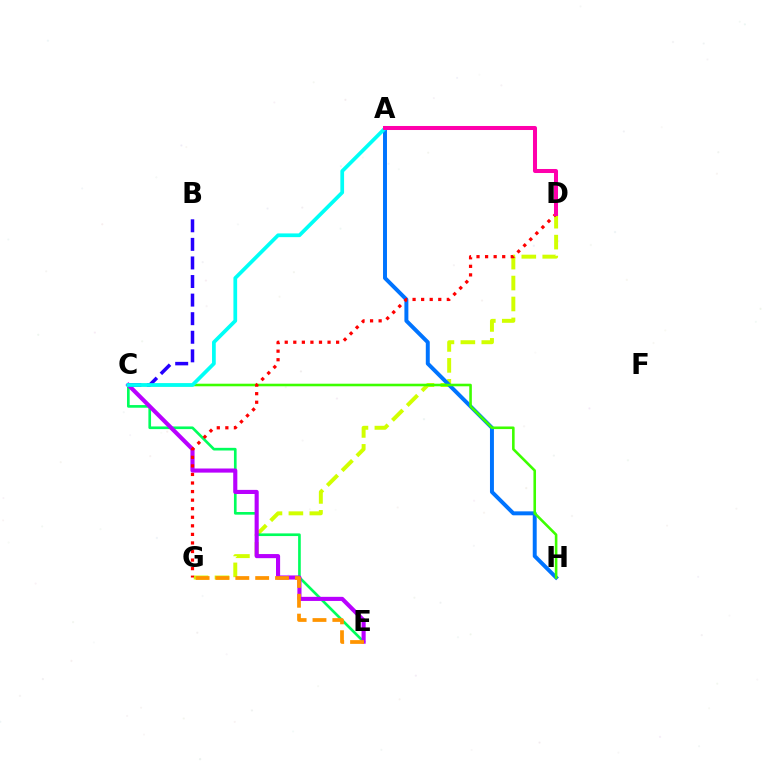{('D', 'G'): [{'color': '#d1ff00', 'line_style': 'dashed', 'thickness': 2.84}, {'color': '#ff0000', 'line_style': 'dotted', 'thickness': 2.33}], ('C', 'E'): [{'color': '#00ff5c', 'line_style': 'solid', 'thickness': 1.92}, {'color': '#b900ff', 'line_style': 'solid', 'thickness': 2.96}], ('A', 'H'): [{'color': '#0074ff', 'line_style': 'solid', 'thickness': 2.85}], ('C', 'H'): [{'color': '#3dff00', 'line_style': 'solid', 'thickness': 1.86}], ('E', 'G'): [{'color': '#ff9400', 'line_style': 'dashed', 'thickness': 2.7}], ('B', 'C'): [{'color': '#2500ff', 'line_style': 'dashed', 'thickness': 2.52}], ('A', 'C'): [{'color': '#00fff6', 'line_style': 'solid', 'thickness': 2.68}], ('A', 'D'): [{'color': '#ff00ac', 'line_style': 'solid', 'thickness': 2.9}]}